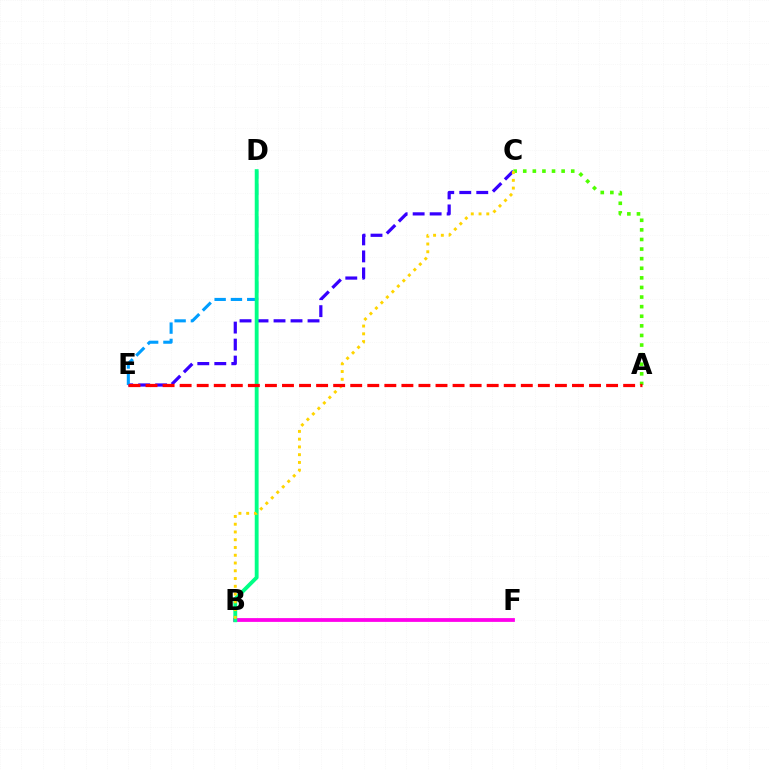{('C', 'E'): [{'color': '#3700ff', 'line_style': 'dashed', 'thickness': 2.31}], ('B', 'F'): [{'color': '#ff00ed', 'line_style': 'solid', 'thickness': 2.72}], ('A', 'C'): [{'color': '#4fff00', 'line_style': 'dotted', 'thickness': 2.61}], ('D', 'E'): [{'color': '#009eff', 'line_style': 'dashed', 'thickness': 2.21}], ('B', 'D'): [{'color': '#00ff86', 'line_style': 'solid', 'thickness': 2.77}], ('B', 'C'): [{'color': '#ffd500', 'line_style': 'dotted', 'thickness': 2.11}], ('A', 'E'): [{'color': '#ff0000', 'line_style': 'dashed', 'thickness': 2.32}]}